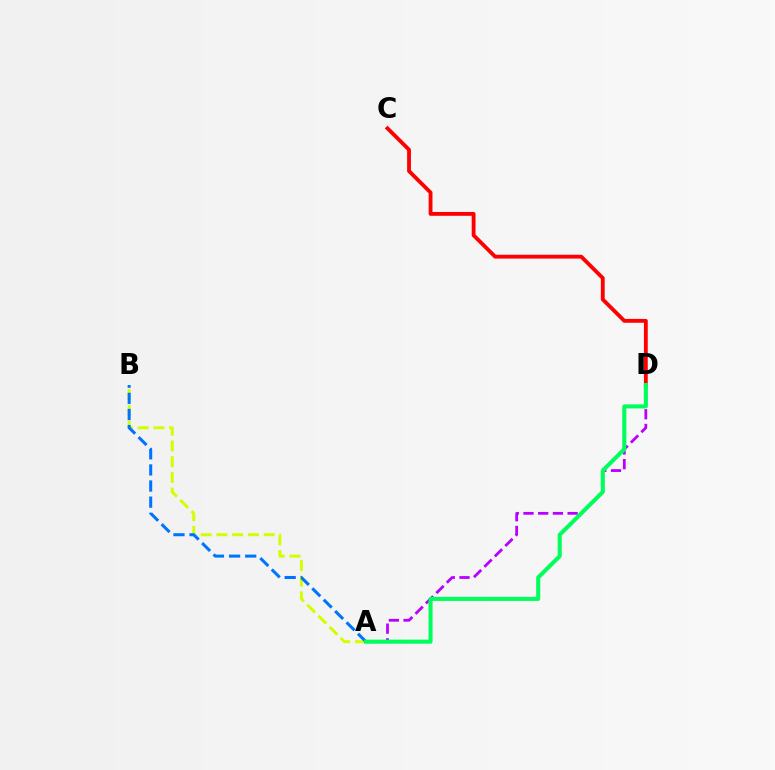{('A', 'B'): [{'color': '#d1ff00', 'line_style': 'dashed', 'thickness': 2.14}, {'color': '#0074ff', 'line_style': 'dashed', 'thickness': 2.19}], ('C', 'D'): [{'color': '#ff0000', 'line_style': 'solid', 'thickness': 2.76}], ('A', 'D'): [{'color': '#b900ff', 'line_style': 'dashed', 'thickness': 2.0}, {'color': '#00ff5c', 'line_style': 'solid', 'thickness': 2.92}]}